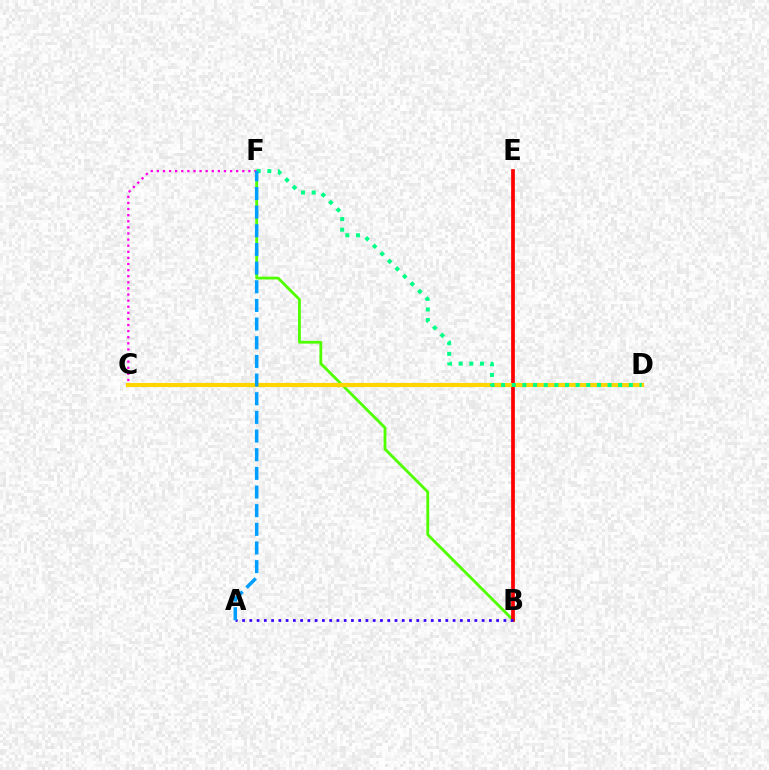{('B', 'F'): [{'color': '#4fff00', 'line_style': 'solid', 'thickness': 2.02}], ('B', 'E'): [{'color': '#ff0000', 'line_style': 'solid', 'thickness': 2.69}], ('C', 'F'): [{'color': '#ff00ed', 'line_style': 'dotted', 'thickness': 1.66}], ('A', 'B'): [{'color': '#3700ff', 'line_style': 'dotted', 'thickness': 1.97}], ('C', 'D'): [{'color': '#ffd500', 'line_style': 'solid', 'thickness': 2.99}], ('D', 'F'): [{'color': '#00ff86', 'line_style': 'dotted', 'thickness': 2.89}], ('A', 'F'): [{'color': '#009eff', 'line_style': 'dashed', 'thickness': 2.53}]}